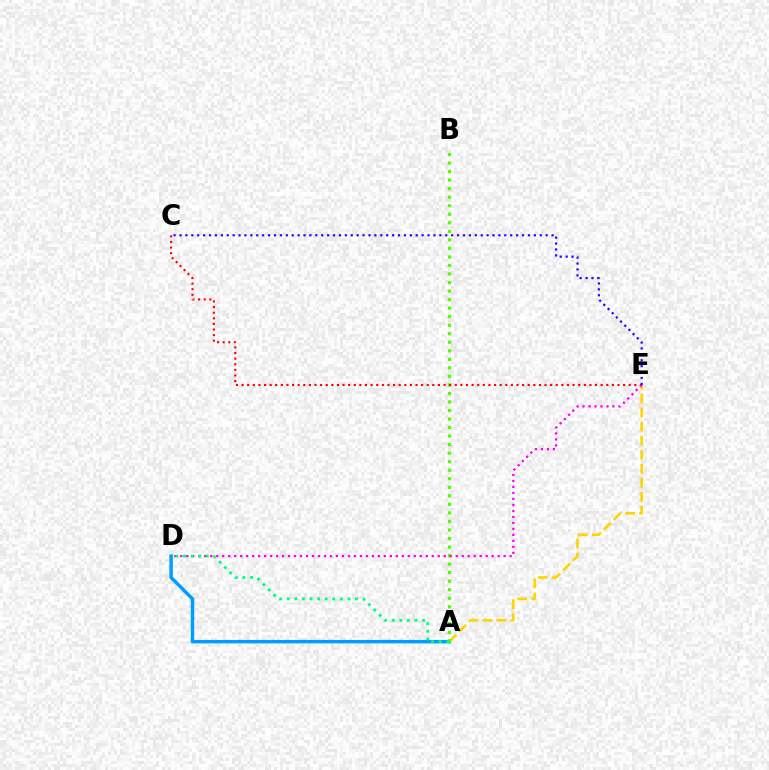{('A', 'D'): [{'color': '#009eff', 'line_style': 'solid', 'thickness': 2.48}, {'color': '#00ff86', 'line_style': 'dotted', 'thickness': 2.06}], ('A', 'E'): [{'color': '#ffd500', 'line_style': 'dashed', 'thickness': 1.91}], ('A', 'B'): [{'color': '#4fff00', 'line_style': 'dotted', 'thickness': 2.32}], ('C', 'E'): [{'color': '#ff0000', 'line_style': 'dotted', 'thickness': 1.52}, {'color': '#3700ff', 'line_style': 'dotted', 'thickness': 1.6}], ('D', 'E'): [{'color': '#ff00ed', 'line_style': 'dotted', 'thickness': 1.63}]}